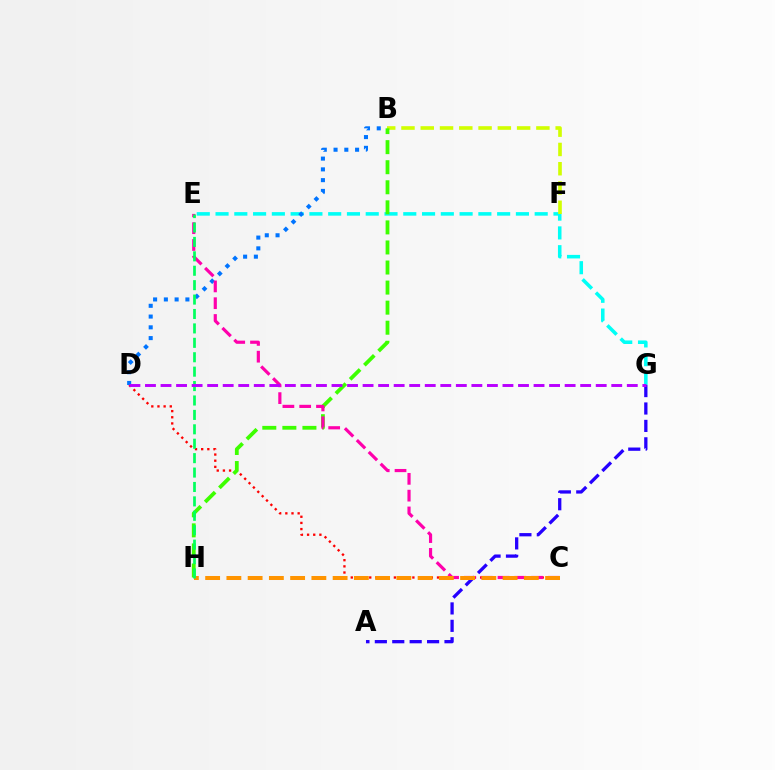{('C', 'D'): [{'color': '#ff0000', 'line_style': 'dotted', 'thickness': 1.67}], ('A', 'G'): [{'color': '#2500ff', 'line_style': 'dashed', 'thickness': 2.37}], ('E', 'G'): [{'color': '#00fff6', 'line_style': 'dashed', 'thickness': 2.55}], ('B', 'D'): [{'color': '#0074ff', 'line_style': 'dotted', 'thickness': 2.92}], ('B', 'F'): [{'color': '#d1ff00', 'line_style': 'dashed', 'thickness': 2.62}], ('B', 'H'): [{'color': '#3dff00', 'line_style': 'dashed', 'thickness': 2.73}], ('C', 'E'): [{'color': '#ff00ac', 'line_style': 'dashed', 'thickness': 2.28}], ('C', 'H'): [{'color': '#ff9400', 'line_style': 'dashed', 'thickness': 2.89}], ('E', 'H'): [{'color': '#00ff5c', 'line_style': 'dashed', 'thickness': 1.96}], ('D', 'G'): [{'color': '#b900ff', 'line_style': 'dashed', 'thickness': 2.11}]}